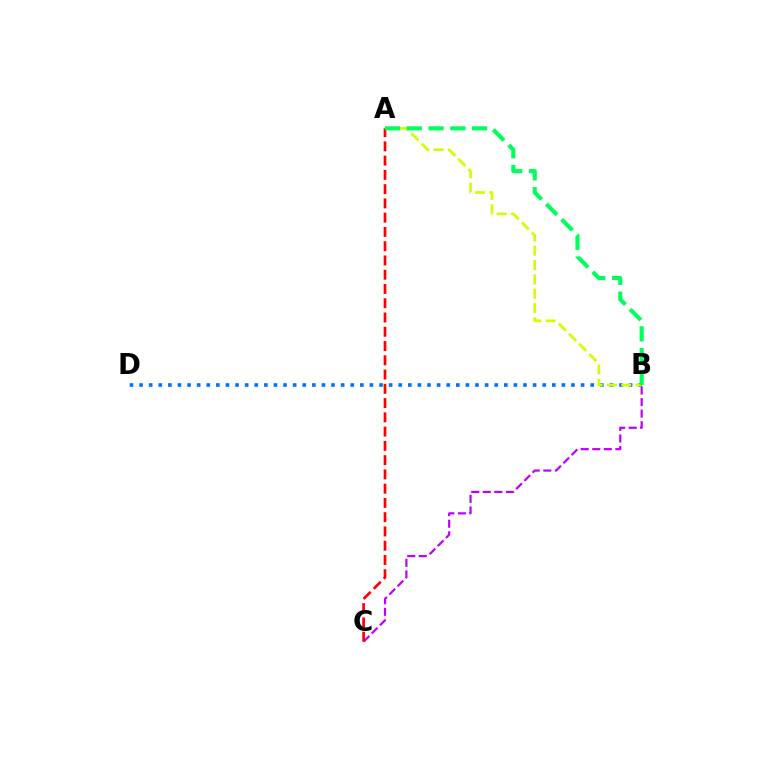{('B', 'D'): [{'color': '#0074ff', 'line_style': 'dotted', 'thickness': 2.61}], ('A', 'B'): [{'color': '#d1ff00', 'line_style': 'dashed', 'thickness': 1.95}, {'color': '#00ff5c', 'line_style': 'dashed', 'thickness': 2.96}], ('B', 'C'): [{'color': '#b900ff', 'line_style': 'dashed', 'thickness': 1.57}], ('A', 'C'): [{'color': '#ff0000', 'line_style': 'dashed', 'thickness': 1.94}]}